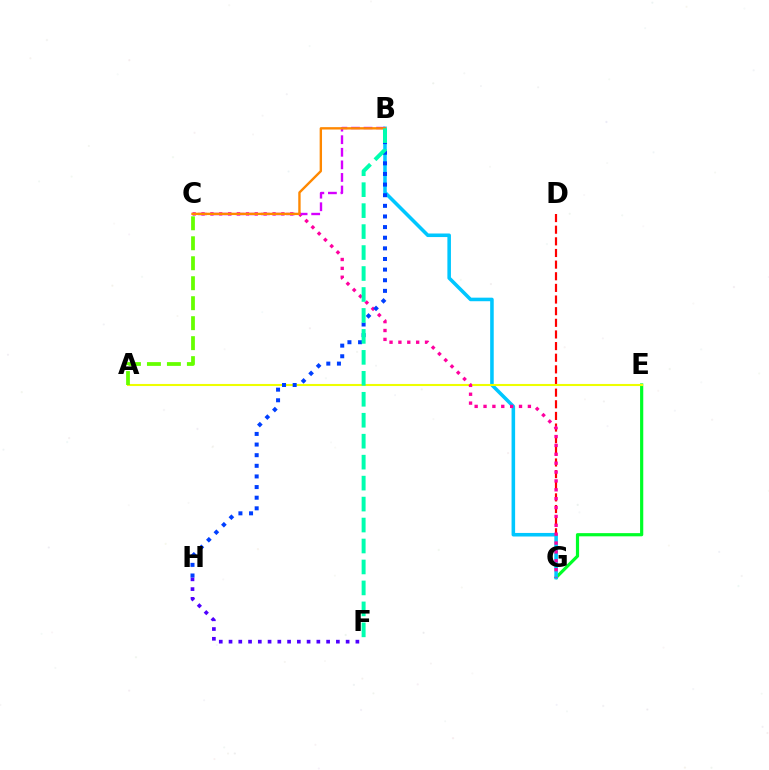{('E', 'G'): [{'color': '#00ff27', 'line_style': 'solid', 'thickness': 2.3}], ('D', 'G'): [{'color': '#ff0000', 'line_style': 'dashed', 'thickness': 1.58}], ('F', 'H'): [{'color': '#4f00ff', 'line_style': 'dotted', 'thickness': 2.65}], ('B', 'G'): [{'color': '#00c7ff', 'line_style': 'solid', 'thickness': 2.56}], ('A', 'E'): [{'color': '#eeff00', 'line_style': 'solid', 'thickness': 1.51}], ('A', 'C'): [{'color': '#66ff00', 'line_style': 'dashed', 'thickness': 2.71}], ('C', 'G'): [{'color': '#ff00a0', 'line_style': 'dotted', 'thickness': 2.41}], ('B', 'C'): [{'color': '#d600ff', 'line_style': 'dashed', 'thickness': 1.71}, {'color': '#ff8800', 'line_style': 'solid', 'thickness': 1.71}], ('B', 'H'): [{'color': '#003fff', 'line_style': 'dotted', 'thickness': 2.89}], ('B', 'F'): [{'color': '#00ffaf', 'line_style': 'dashed', 'thickness': 2.85}]}